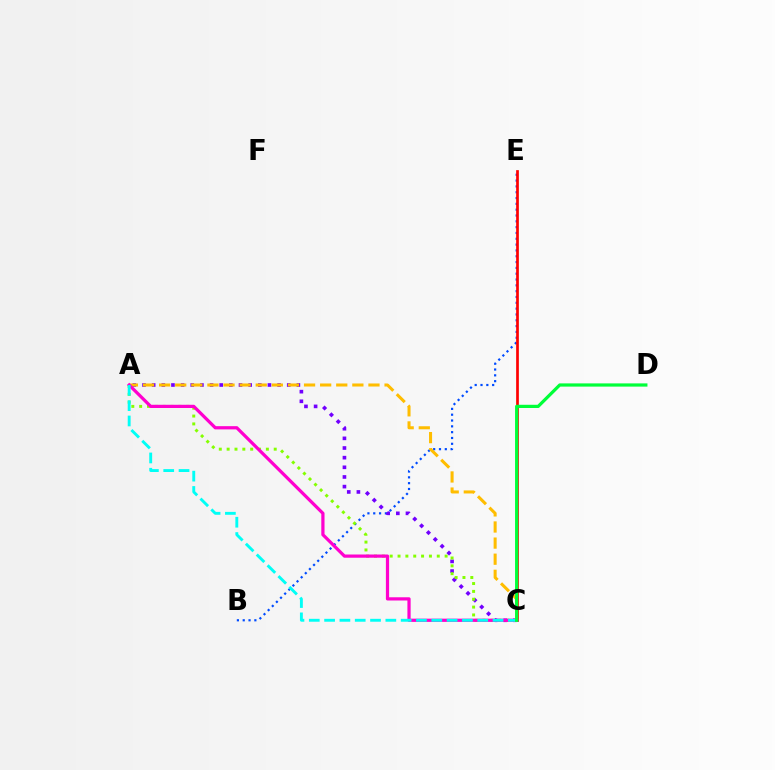{('B', 'E'): [{'color': '#004bff', 'line_style': 'dotted', 'thickness': 1.58}], ('A', 'C'): [{'color': '#7200ff', 'line_style': 'dotted', 'thickness': 2.62}, {'color': '#ffbd00', 'line_style': 'dashed', 'thickness': 2.19}, {'color': '#84ff00', 'line_style': 'dotted', 'thickness': 2.13}, {'color': '#ff00cf', 'line_style': 'solid', 'thickness': 2.32}, {'color': '#00fff6', 'line_style': 'dashed', 'thickness': 2.08}], ('C', 'E'): [{'color': '#ff0000', 'line_style': 'solid', 'thickness': 1.95}], ('C', 'D'): [{'color': '#00ff39', 'line_style': 'solid', 'thickness': 2.32}]}